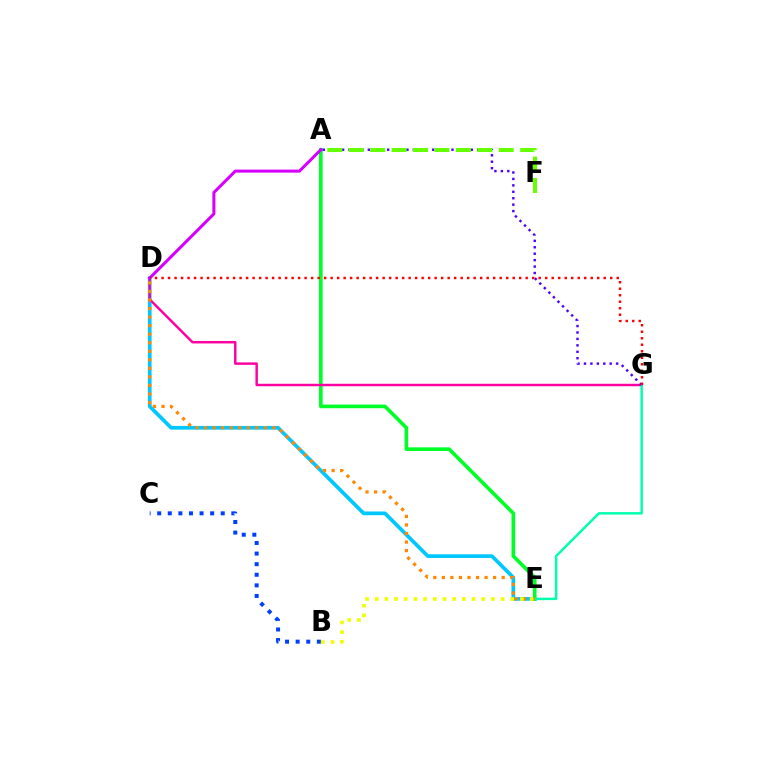{('D', 'E'): [{'color': '#00c7ff', 'line_style': 'solid', 'thickness': 2.67}, {'color': '#ff8800', 'line_style': 'dotted', 'thickness': 2.32}], ('A', 'E'): [{'color': '#00ff27', 'line_style': 'solid', 'thickness': 2.62}], ('B', 'C'): [{'color': '#003fff', 'line_style': 'dotted', 'thickness': 2.88}], ('D', 'G'): [{'color': '#ff00a0', 'line_style': 'solid', 'thickness': 1.77}, {'color': '#ff0000', 'line_style': 'dotted', 'thickness': 1.77}], ('E', 'G'): [{'color': '#00ffaf', 'line_style': 'solid', 'thickness': 1.77}], ('A', 'D'): [{'color': '#d600ff', 'line_style': 'solid', 'thickness': 2.19}], ('A', 'G'): [{'color': '#4f00ff', 'line_style': 'dotted', 'thickness': 1.75}], ('B', 'E'): [{'color': '#eeff00', 'line_style': 'dotted', 'thickness': 2.63}], ('A', 'F'): [{'color': '#66ff00', 'line_style': 'dashed', 'thickness': 2.91}]}